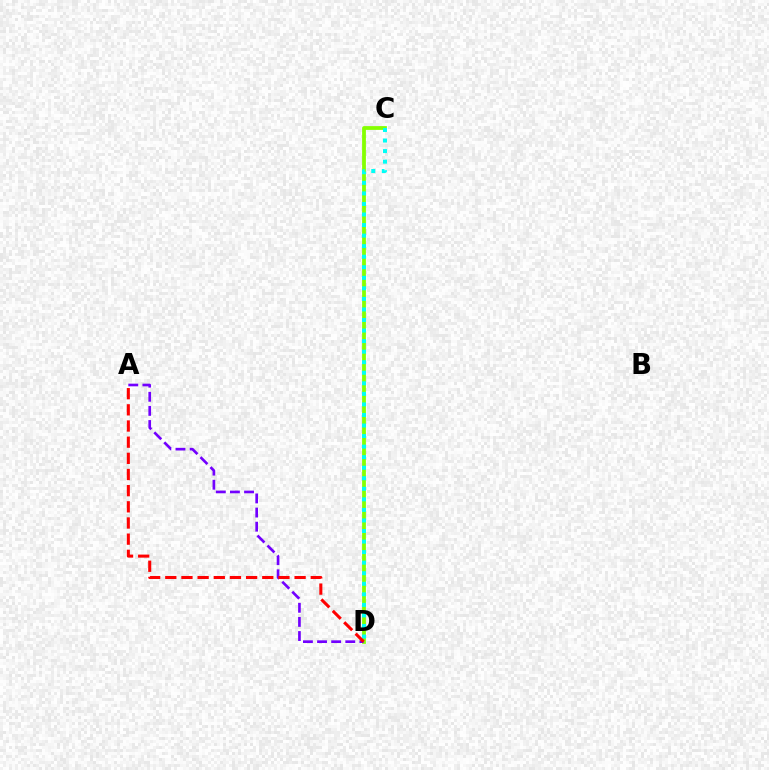{('C', 'D'): [{'color': '#84ff00', 'line_style': 'solid', 'thickness': 2.72}, {'color': '#00fff6', 'line_style': 'dotted', 'thickness': 2.87}], ('A', 'D'): [{'color': '#7200ff', 'line_style': 'dashed', 'thickness': 1.92}, {'color': '#ff0000', 'line_style': 'dashed', 'thickness': 2.2}]}